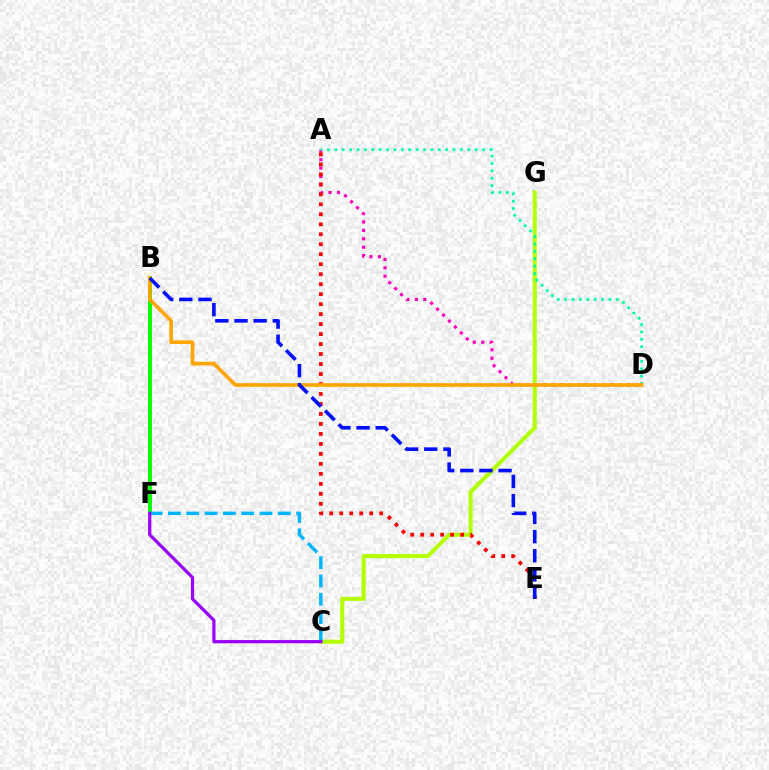{('B', 'F'): [{'color': '#08ff00', 'line_style': 'solid', 'thickness': 2.79}], ('A', 'D'): [{'color': '#ff00bd', 'line_style': 'dotted', 'thickness': 2.28}, {'color': '#00ff9d', 'line_style': 'dotted', 'thickness': 2.01}], ('C', 'G'): [{'color': '#b3ff00', 'line_style': 'solid', 'thickness': 2.91}], ('A', 'E'): [{'color': '#ff0000', 'line_style': 'dotted', 'thickness': 2.71}], ('C', 'F'): [{'color': '#00b5ff', 'line_style': 'dashed', 'thickness': 2.49}, {'color': '#9b00ff', 'line_style': 'solid', 'thickness': 2.31}], ('B', 'D'): [{'color': '#ffa500', 'line_style': 'solid', 'thickness': 2.65}], ('B', 'E'): [{'color': '#0010ff', 'line_style': 'dashed', 'thickness': 2.6}]}